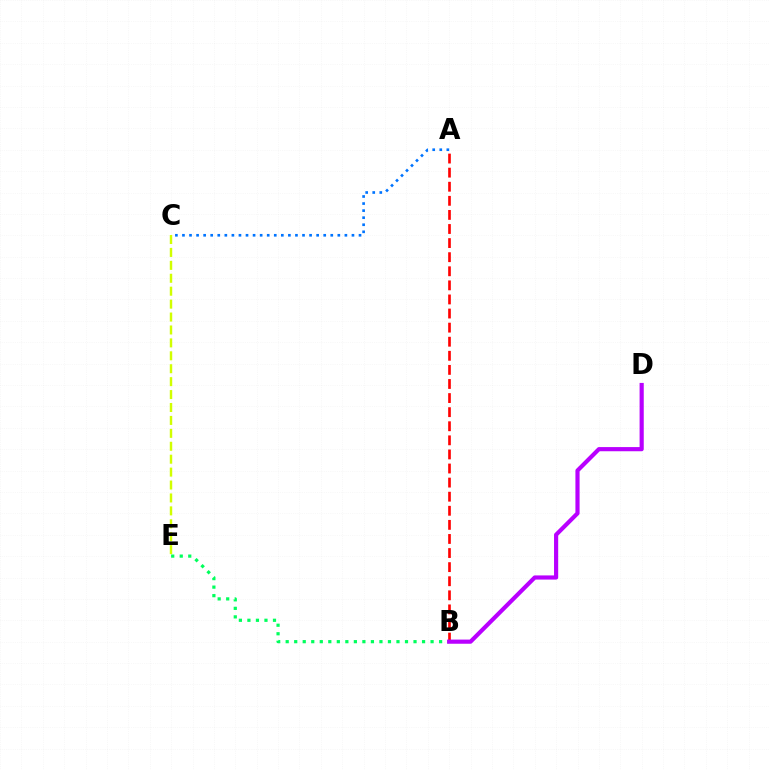{('A', 'C'): [{'color': '#0074ff', 'line_style': 'dotted', 'thickness': 1.92}], ('A', 'B'): [{'color': '#ff0000', 'line_style': 'dashed', 'thickness': 1.91}], ('C', 'E'): [{'color': '#d1ff00', 'line_style': 'dashed', 'thickness': 1.76}], ('B', 'E'): [{'color': '#00ff5c', 'line_style': 'dotted', 'thickness': 2.32}], ('B', 'D'): [{'color': '#b900ff', 'line_style': 'solid', 'thickness': 3.0}]}